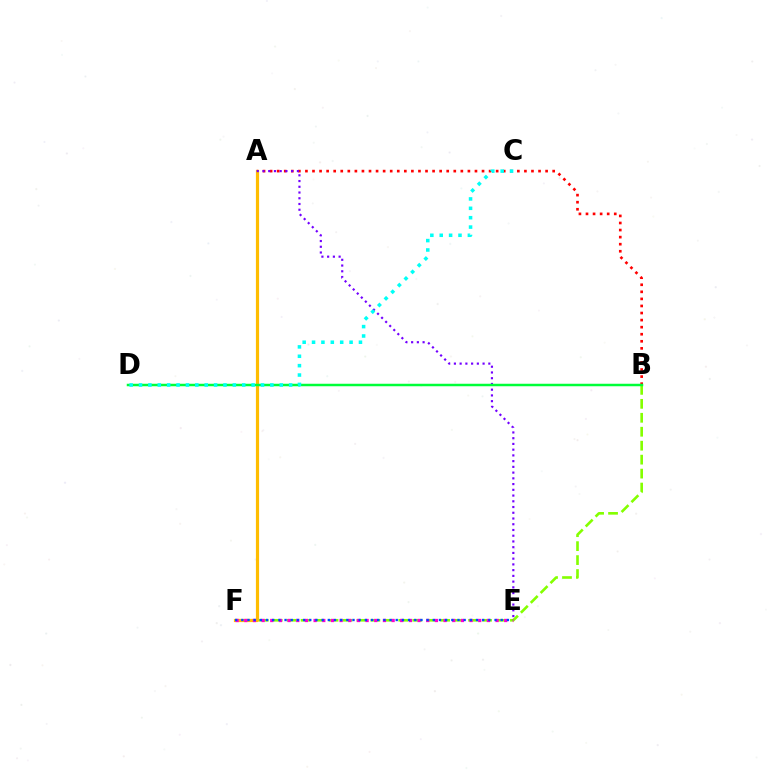{('A', 'B'): [{'color': '#ff0000', 'line_style': 'dotted', 'thickness': 1.92}], ('B', 'F'): [{'color': '#84ff00', 'line_style': 'dashed', 'thickness': 1.9}], ('A', 'F'): [{'color': '#ffbd00', 'line_style': 'solid', 'thickness': 2.29}], ('E', 'F'): [{'color': '#ff00cf', 'line_style': 'dotted', 'thickness': 2.35}, {'color': '#004bff', 'line_style': 'dotted', 'thickness': 1.68}], ('A', 'E'): [{'color': '#7200ff', 'line_style': 'dotted', 'thickness': 1.56}], ('B', 'D'): [{'color': '#00ff39', 'line_style': 'solid', 'thickness': 1.79}], ('C', 'D'): [{'color': '#00fff6', 'line_style': 'dotted', 'thickness': 2.55}]}